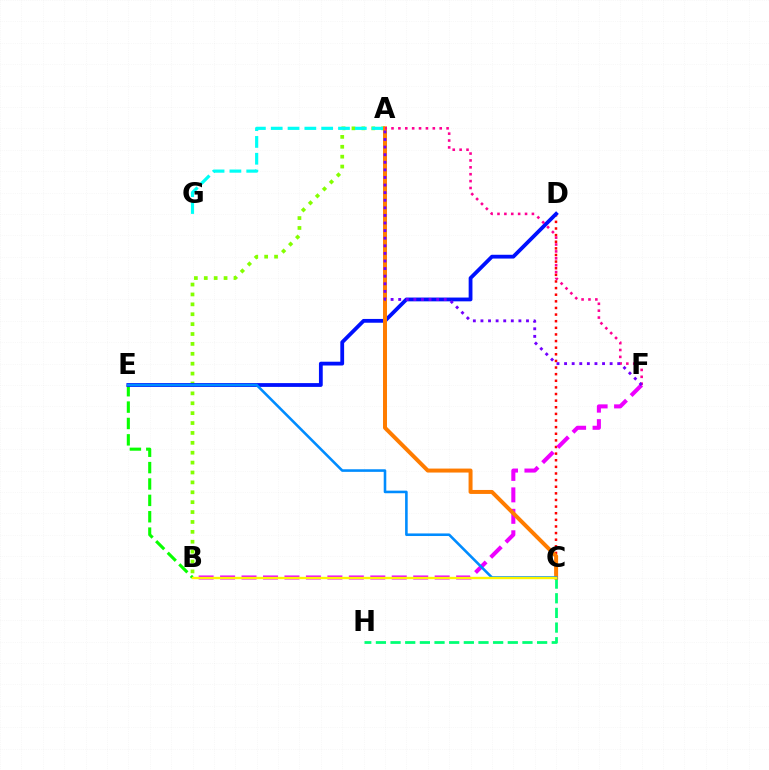{('B', 'E'): [{'color': '#08ff00', 'line_style': 'dashed', 'thickness': 2.23}], ('A', 'B'): [{'color': '#84ff00', 'line_style': 'dotted', 'thickness': 2.69}], ('C', 'D'): [{'color': '#ff0000', 'line_style': 'dotted', 'thickness': 1.8}], ('C', 'H'): [{'color': '#00ff74', 'line_style': 'dashed', 'thickness': 1.99}], ('D', 'E'): [{'color': '#0010ff', 'line_style': 'solid', 'thickness': 2.73}], ('A', 'G'): [{'color': '#00fff6', 'line_style': 'dashed', 'thickness': 2.28}], ('B', 'F'): [{'color': '#ee00ff', 'line_style': 'dashed', 'thickness': 2.92}], ('A', 'C'): [{'color': '#ff7c00', 'line_style': 'solid', 'thickness': 2.86}], ('A', 'F'): [{'color': '#ff0094', 'line_style': 'dotted', 'thickness': 1.87}, {'color': '#7200ff', 'line_style': 'dotted', 'thickness': 2.06}], ('C', 'E'): [{'color': '#008cff', 'line_style': 'solid', 'thickness': 1.86}], ('B', 'C'): [{'color': '#fcf500', 'line_style': 'solid', 'thickness': 1.7}]}